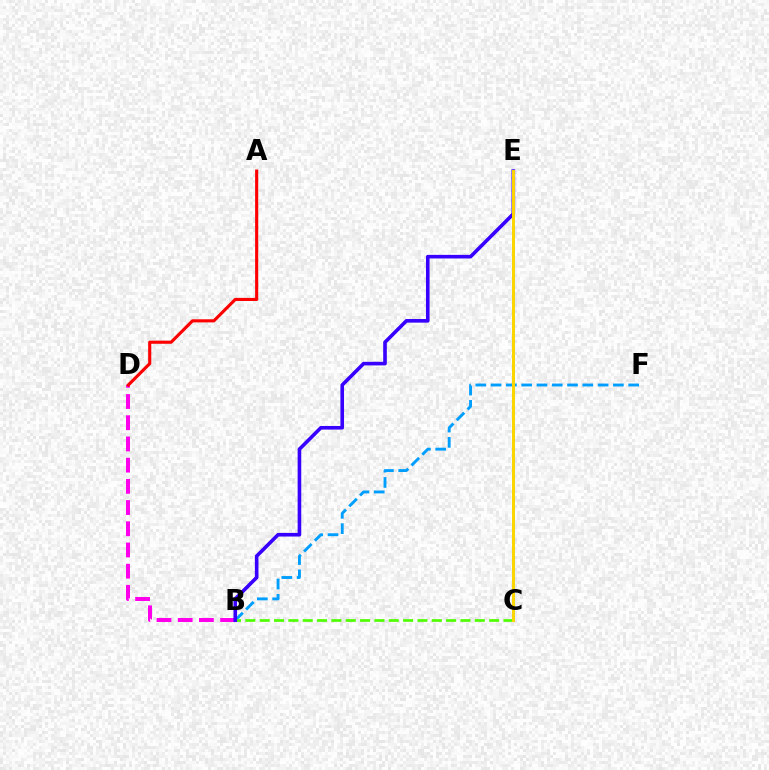{('B', 'D'): [{'color': '#ff00ed', 'line_style': 'dashed', 'thickness': 2.88}], ('C', 'E'): [{'color': '#00ff86', 'line_style': 'solid', 'thickness': 2.18}, {'color': '#ffd500', 'line_style': 'solid', 'thickness': 2.12}], ('B', 'F'): [{'color': '#009eff', 'line_style': 'dashed', 'thickness': 2.08}], ('B', 'C'): [{'color': '#4fff00', 'line_style': 'dashed', 'thickness': 1.95}], ('B', 'E'): [{'color': '#3700ff', 'line_style': 'solid', 'thickness': 2.6}], ('A', 'D'): [{'color': '#ff0000', 'line_style': 'solid', 'thickness': 2.24}]}